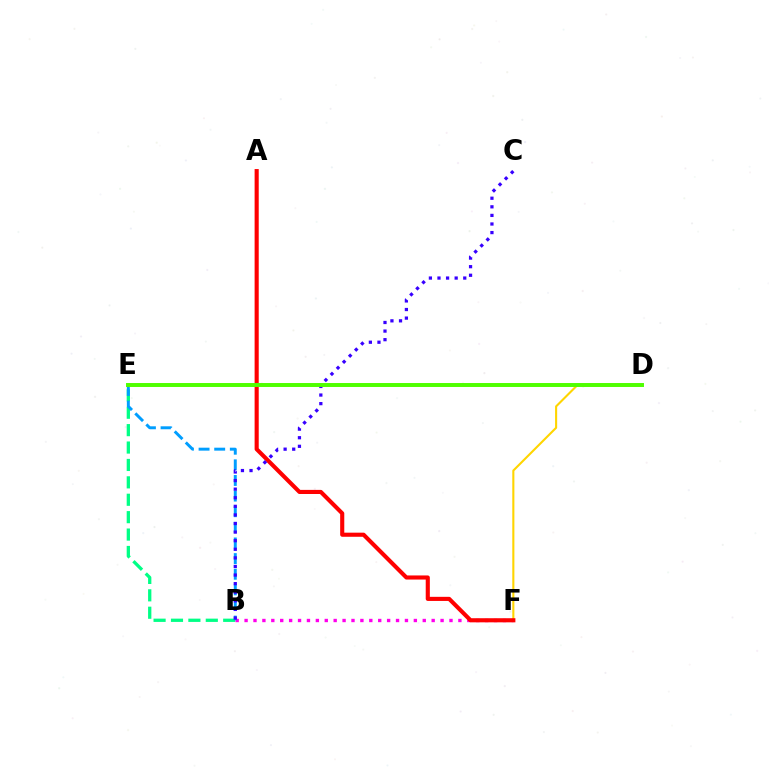{('D', 'F'): [{'color': '#ffd500', 'line_style': 'solid', 'thickness': 1.51}], ('B', 'E'): [{'color': '#00ff86', 'line_style': 'dashed', 'thickness': 2.36}, {'color': '#009eff', 'line_style': 'dashed', 'thickness': 2.12}], ('B', 'F'): [{'color': '#ff00ed', 'line_style': 'dotted', 'thickness': 2.42}], ('A', 'F'): [{'color': '#ff0000', 'line_style': 'solid', 'thickness': 2.96}], ('B', 'C'): [{'color': '#3700ff', 'line_style': 'dotted', 'thickness': 2.33}], ('D', 'E'): [{'color': '#4fff00', 'line_style': 'solid', 'thickness': 2.84}]}